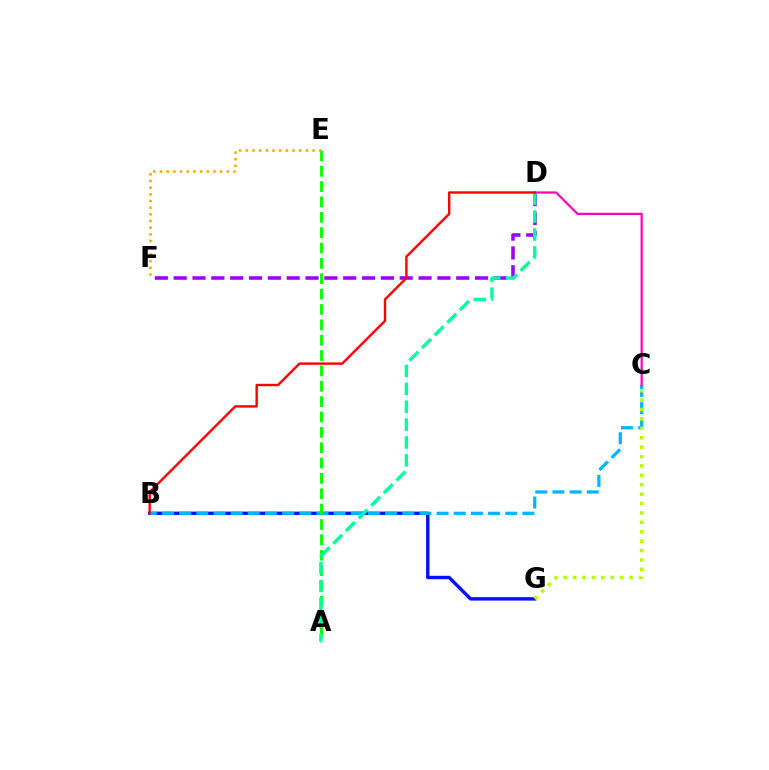{('B', 'G'): [{'color': '#0010ff', 'line_style': 'solid', 'thickness': 2.45}], ('B', 'C'): [{'color': '#00b5ff', 'line_style': 'dashed', 'thickness': 2.33}], ('C', 'D'): [{'color': '#ff00bd', 'line_style': 'solid', 'thickness': 1.59}], ('D', 'F'): [{'color': '#9b00ff', 'line_style': 'dashed', 'thickness': 2.56}], ('A', 'E'): [{'color': '#08ff00', 'line_style': 'dashed', 'thickness': 2.09}], ('C', 'G'): [{'color': '#b3ff00', 'line_style': 'dotted', 'thickness': 2.55}], ('A', 'D'): [{'color': '#00ff9d', 'line_style': 'dashed', 'thickness': 2.43}], ('B', 'D'): [{'color': '#ff0000', 'line_style': 'solid', 'thickness': 1.73}], ('E', 'F'): [{'color': '#ffa500', 'line_style': 'dotted', 'thickness': 1.81}]}